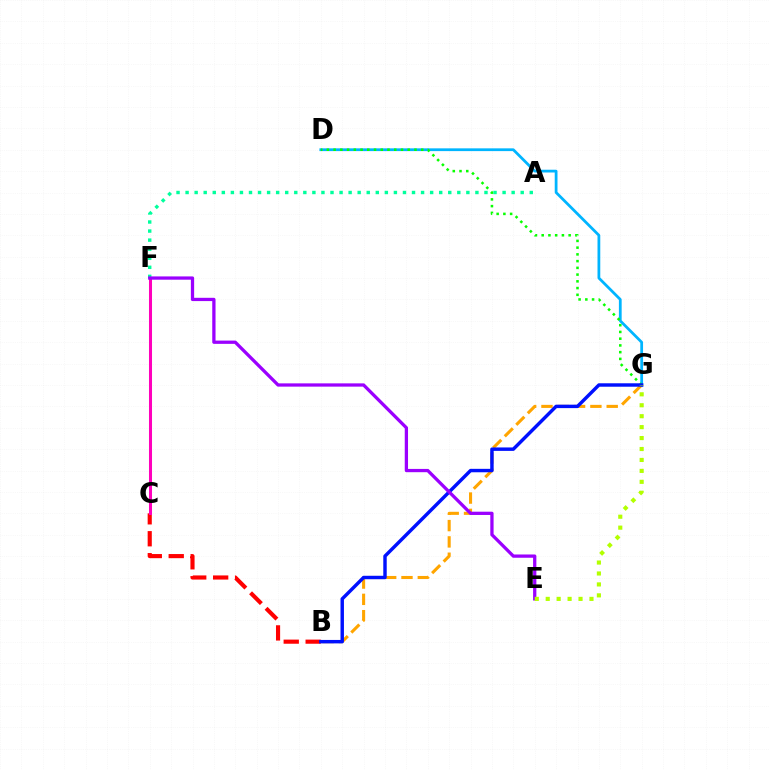{('B', 'C'): [{'color': '#ff0000', 'line_style': 'dashed', 'thickness': 2.98}], ('B', 'G'): [{'color': '#ffa500', 'line_style': 'dashed', 'thickness': 2.22}, {'color': '#0010ff', 'line_style': 'solid', 'thickness': 2.48}], ('D', 'G'): [{'color': '#00b5ff', 'line_style': 'solid', 'thickness': 1.99}, {'color': '#08ff00', 'line_style': 'dotted', 'thickness': 1.83}], ('A', 'F'): [{'color': '#00ff9d', 'line_style': 'dotted', 'thickness': 2.46}], ('C', 'F'): [{'color': '#ff00bd', 'line_style': 'solid', 'thickness': 2.18}], ('E', 'F'): [{'color': '#9b00ff', 'line_style': 'solid', 'thickness': 2.36}], ('E', 'G'): [{'color': '#b3ff00', 'line_style': 'dotted', 'thickness': 2.97}]}